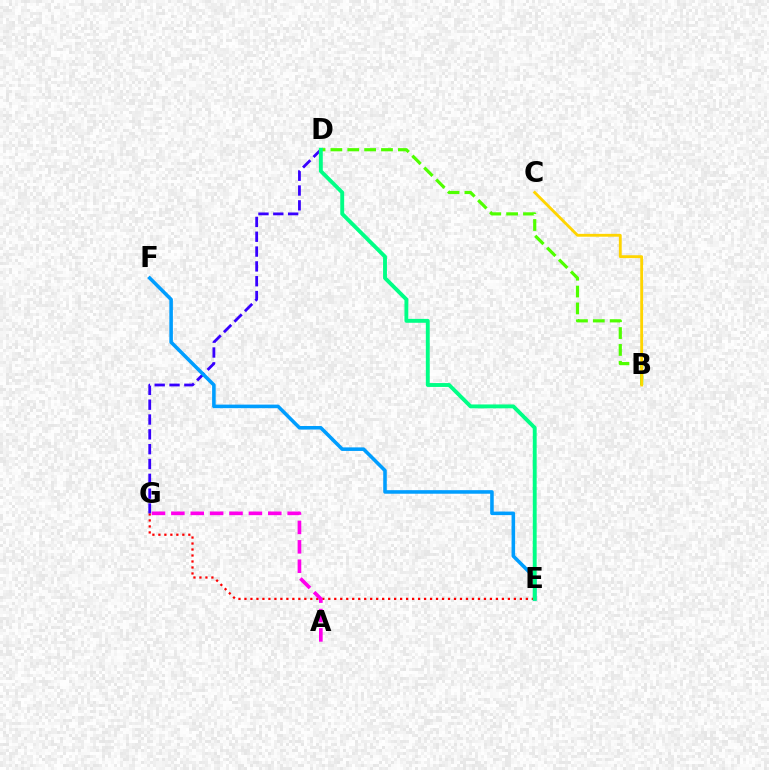{('E', 'G'): [{'color': '#ff0000', 'line_style': 'dotted', 'thickness': 1.63}], ('D', 'G'): [{'color': '#3700ff', 'line_style': 'dashed', 'thickness': 2.01}], ('E', 'F'): [{'color': '#009eff', 'line_style': 'solid', 'thickness': 2.56}], ('B', 'D'): [{'color': '#4fff00', 'line_style': 'dashed', 'thickness': 2.29}], ('B', 'C'): [{'color': '#ffd500', 'line_style': 'solid', 'thickness': 2.05}], ('D', 'E'): [{'color': '#00ff86', 'line_style': 'solid', 'thickness': 2.79}], ('A', 'G'): [{'color': '#ff00ed', 'line_style': 'dashed', 'thickness': 2.63}]}